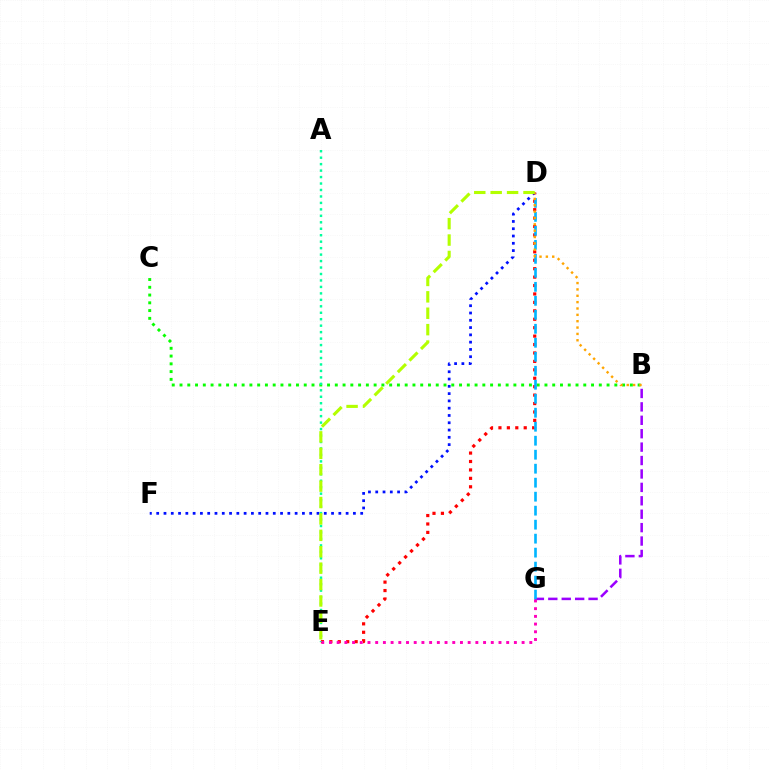{('B', 'G'): [{'color': '#9b00ff', 'line_style': 'dashed', 'thickness': 1.82}], ('D', 'F'): [{'color': '#0010ff', 'line_style': 'dotted', 'thickness': 1.98}], ('D', 'E'): [{'color': '#ff0000', 'line_style': 'dotted', 'thickness': 2.29}, {'color': '#b3ff00', 'line_style': 'dashed', 'thickness': 2.23}], ('B', 'C'): [{'color': '#08ff00', 'line_style': 'dotted', 'thickness': 2.11}], ('D', 'G'): [{'color': '#00b5ff', 'line_style': 'dashed', 'thickness': 1.9}], ('A', 'E'): [{'color': '#00ff9d', 'line_style': 'dotted', 'thickness': 1.76}], ('E', 'G'): [{'color': '#ff00bd', 'line_style': 'dotted', 'thickness': 2.09}], ('B', 'D'): [{'color': '#ffa500', 'line_style': 'dotted', 'thickness': 1.73}]}